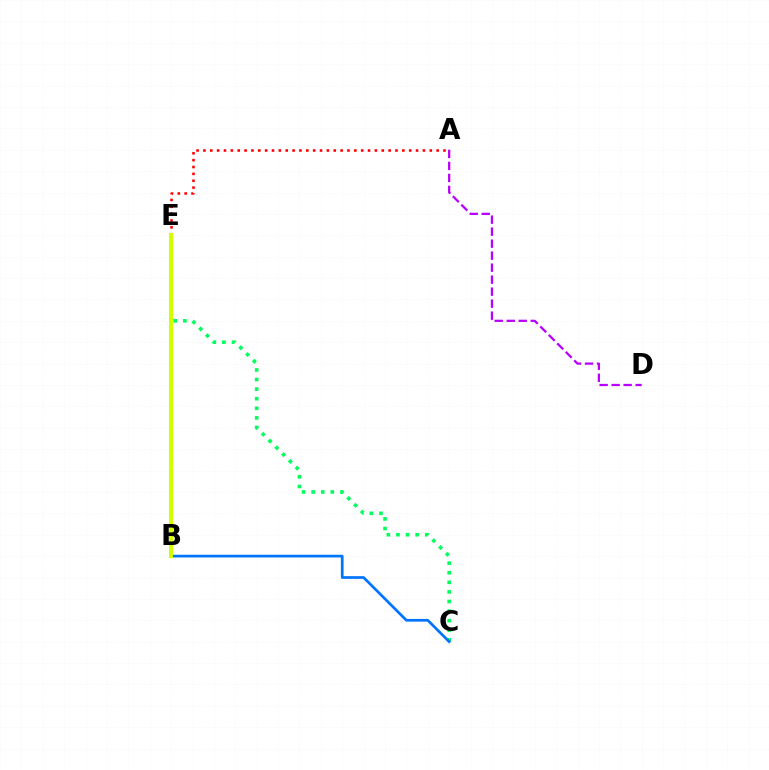{('A', 'E'): [{'color': '#ff0000', 'line_style': 'dotted', 'thickness': 1.86}], ('A', 'D'): [{'color': '#b900ff', 'line_style': 'dashed', 'thickness': 1.63}], ('C', 'E'): [{'color': '#00ff5c', 'line_style': 'dotted', 'thickness': 2.61}], ('B', 'C'): [{'color': '#0074ff', 'line_style': 'solid', 'thickness': 1.95}], ('B', 'E'): [{'color': '#d1ff00', 'line_style': 'solid', 'thickness': 2.96}]}